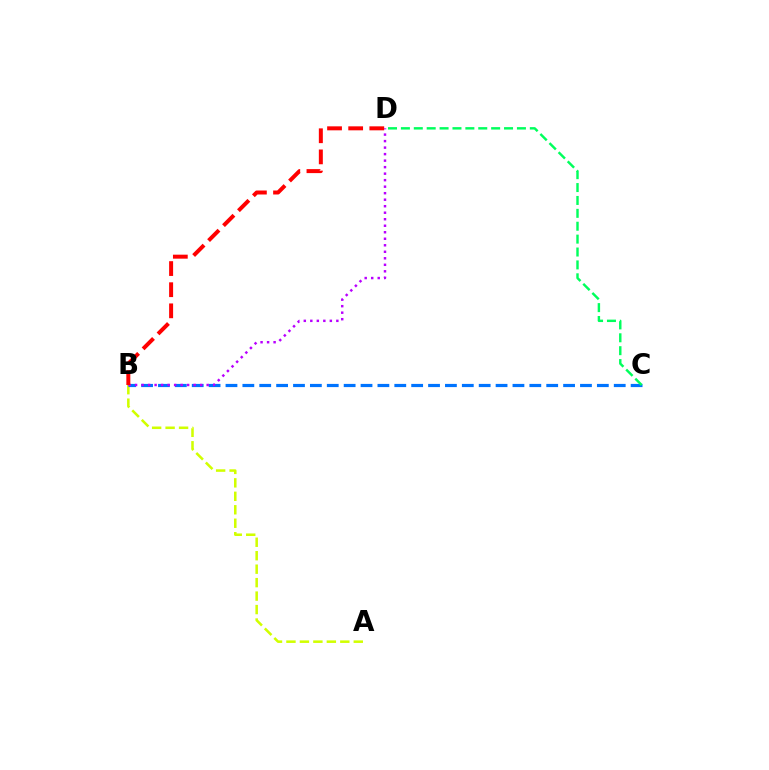{('A', 'B'): [{'color': '#d1ff00', 'line_style': 'dashed', 'thickness': 1.83}], ('B', 'C'): [{'color': '#0074ff', 'line_style': 'dashed', 'thickness': 2.29}], ('C', 'D'): [{'color': '#00ff5c', 'line_style': 'dashed', 'thickness': 1.75}], ('B', 'D'): [{'color': '#b900ff', 'line_style': 'dotted', 'thickness': 1.77}, {'color': '#ff0000', 'line_style': 'dashed', 'thickness': 2.87}]}